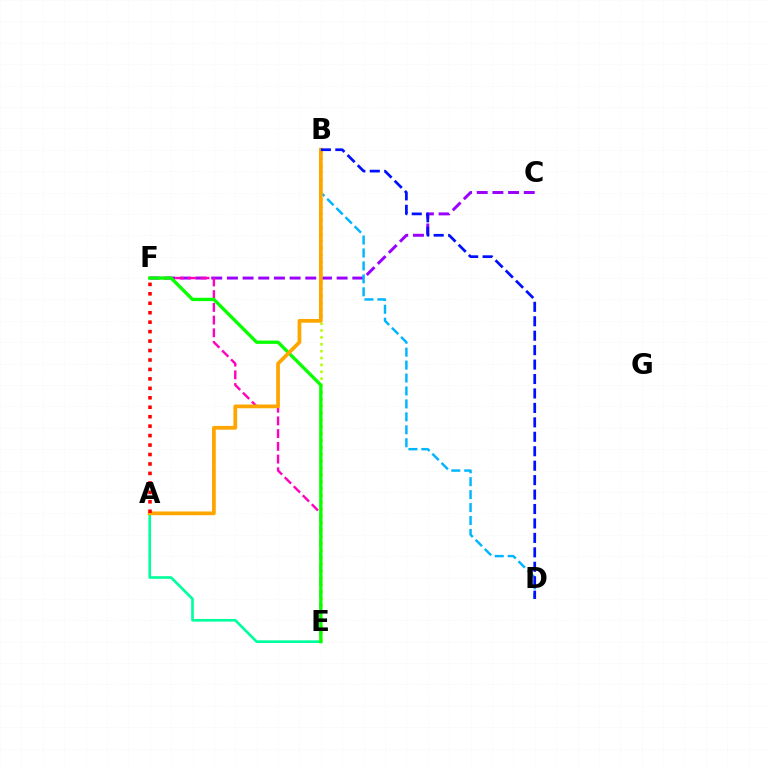{('C', 'F'): [{'color': '#9b00ff', 'line_style': 'dashed', 'thickness': 2.13}], ('B', 'D'): [{'color': '#00b5ff', 'line_style': 'dashed', 'thickness': 1.76}, {'color': '#0010ff', 'line_style': 'dashed', 'thickness': 1.96}], ('E', 'F'): [{'color': '#ff00bd', 'line_style': 'dashed', 'thickness': 1.73}, {'color': '#08ff00', 'line_style': 'solid', 'thickness': 2.39}], ('B', 'E'): [{'color': '#b3ff00', 'line_style': 'dotted', 'thickness': 1.87}], ('A', 'E'): [{'color': '#00ff9d', 'line_style': 'solid', 'thickness': 1.92}], ('A', 'B'): [{'color': '#ffa500', 'line_style': 'solid', 'thickness': 2.7}], ('A', 'F'): [{'color': '#ff0000', 'line_style': 'dotted', 'thickness': 2.57}]}